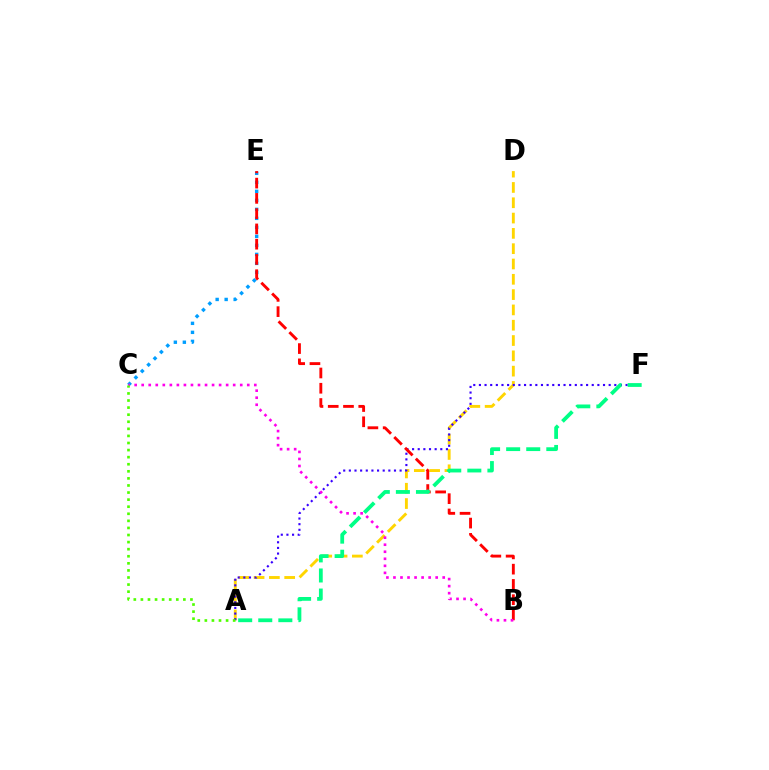{('C', 'E'): [{'color': '#009eff', 'line_style': 'dotted', 'thickness': 2.45}], ('A', 'D'): [{'color': '#ffd500', 'line_style': 'dashed', 'thickness': 2.08}], ('A', 'F'): [{'color': '#3700ff', 'line_style': 'dotted', 'thickness': 1.53}, {'color': '#00ff86', 'line_style': 'dashed', 'thickness': 2.73}], ('B', 'E'): [{'color': '#ff0000', 'line_style': 'dashed', 'thickness': 2.07}], ('B', 'C'): [{'color': '#ff00ed', 'line_style': 'dotted', 'thickness': 1.91}], ('A', 'C'): [{'color': '#4fff00', 'line_style': 'dotted', 'thickness': 1.92}]}